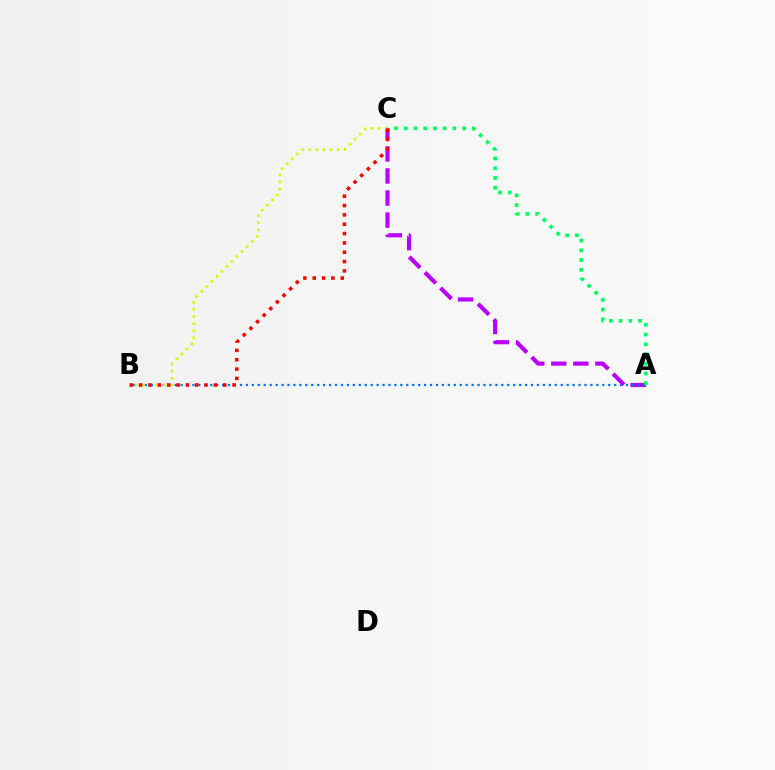{('A', 'C'): [{'color': '#b900ff', 'line_style': 'dashed', 'thickness': 2.99}, {'color': '#00ff5c', 'line_style': 'dotted', 'thickness': 2.64}], ('A', 'B'): [{'color': '#0074ff', 'line_style': 'dotted', 'thickness': 1.61}], ('B', 'C'): [{'color': '#d1ff00', 'line_style': 'dotted', 'thickness': 1.93}, {'color': '#ff0000', 'line_style': 'dotted', 'thickness': 2.54}]}